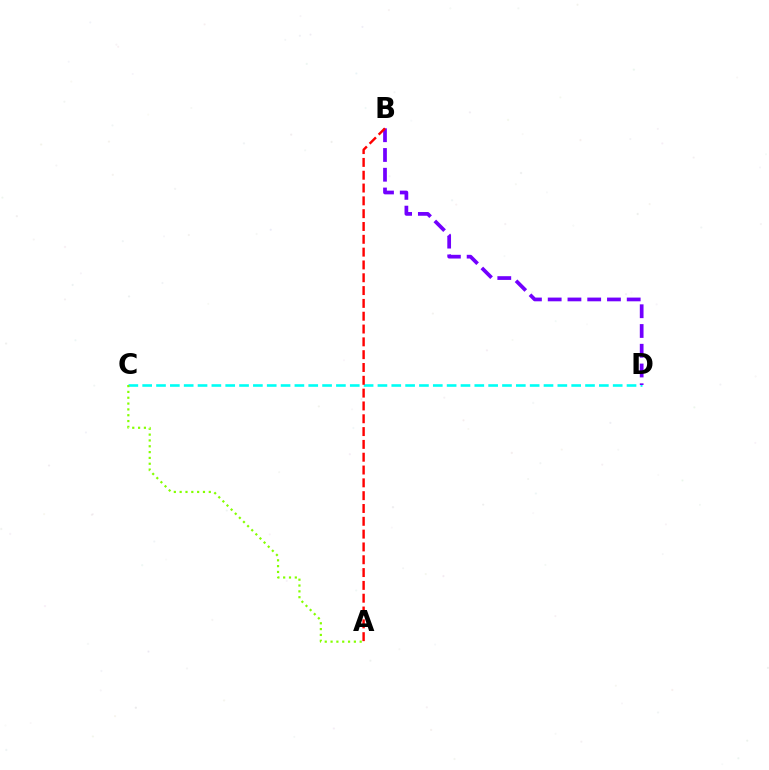{('C', 'D'): [{'color': '#00fff6', 'line_style': 'dashed', 'thickness': 1.88}], ('B', 'D'): [{'color': '#7200ff', 'line_style': 'dashed', 'thickness': 2.68}], ('A', 'B'): [{'color': '#ff0000', 'line_style': 'dashed', 'thickness': 1.74}], ('A', 'C'): [{'color': '#84ff00', 'line_style': 'dotted', 'thickness': 1.58}]}